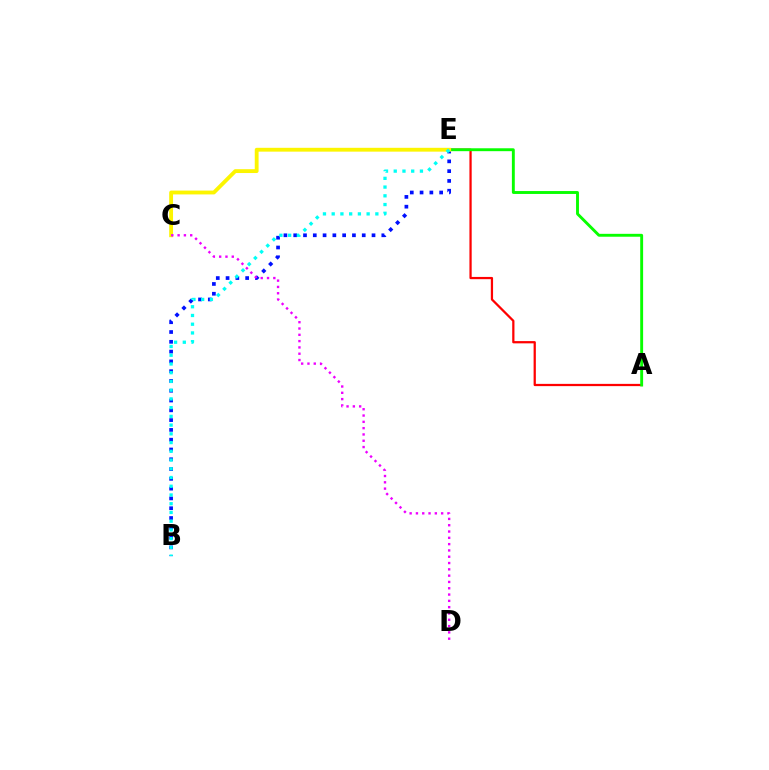{('A', 'E'): [{'color': '#ff0000', 'line_style': 'solid', 'thickness': 1.62}, {'color': '#08ff00', 'line_style': 'solid', 'thickness': 2.09}], ('B', 'E'): [{'color': '#0010ff', 'line_style': 'dotted', 'thickness': 2.66}, {'color': '#00fff6', 'line_style': 'dotted', 'thickness': 2.37}], ('C', 'E'): [{'color': '#fcf500', 'line_style': 'solid', 'thickness': 2.76}], ('C', 'D'): [{'color': '#ee00ff', 'line_style': 'dotted', 'thickness': 1.71}]}